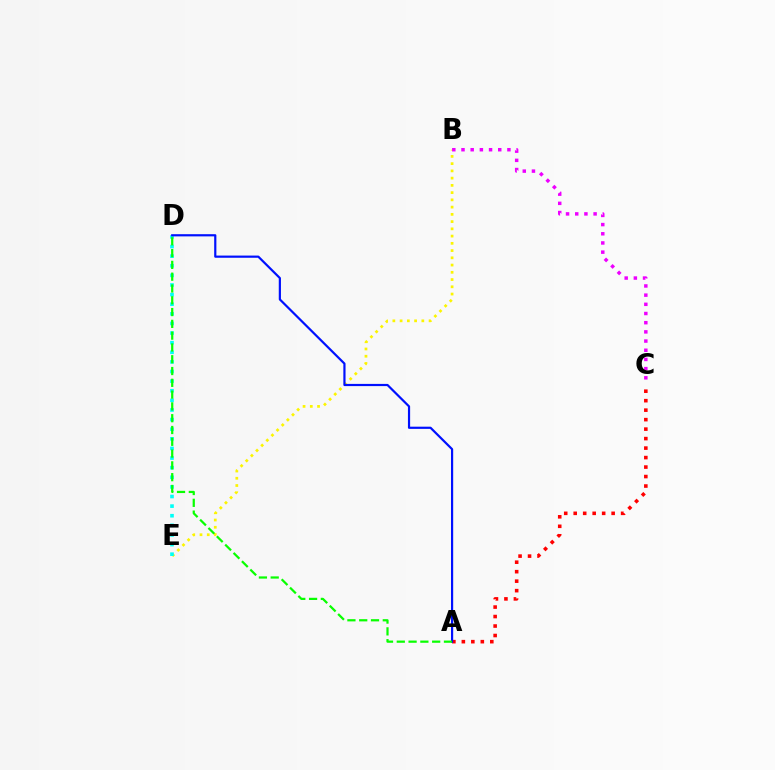{('B', 'E'): [{'color': '#fcf500', 'line_style': 'dotted', 'thickness': 1.97}], ('B', 'C'): [{'color': '#ee00ff', 'line_style': 'dotted', 'thickness': 2.5}], ('A', 'C'): [{'color': '#ff0000', 'line_style': 'dotted', 'thickness': 2.58}], ('D', 'E'): [{'color': '#00fff6', 'line_style': 'dotted', 'thickness': 2.61}], ('A', 'D'): [{'color': '#0010ff', 'line_style': 'solid', 'thickness': 1.58}, {'color': '#08ff00', 'line_style': 'dashed', 'thickness': 1.6}]}